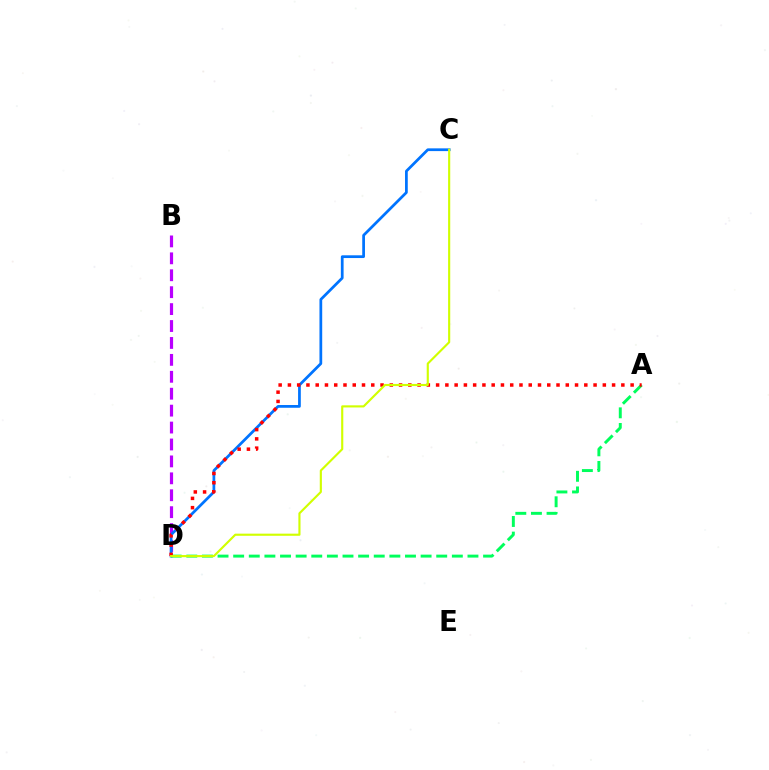{('A', 'D'): [{'color': '#00ff5c', 'line_style': 'dashed', 'thickness': 2.12}, {'color': '#ff0000', 'line_style': 'dotted', 'thickness': 2.52}], ('B', 'D'): [{'color': '#b900ff', 'line_style': 'dashed', 'thickness': 2.3}], ('C', 'D'): [{'color': '#0074ff', 'line_style': 'solid', 'thickness': 1.97}, {'color': '#d1ff00', 'line_style': 'solid', 'thickness': 1.54}]}